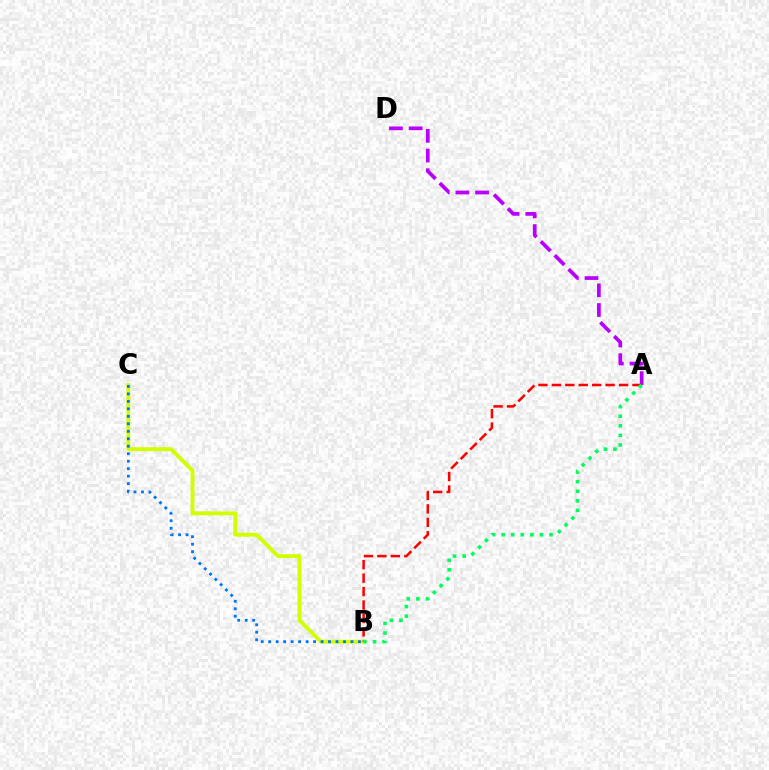{('B', 'C'): [{'color': '#d1ff00', 'line_style': 'solid', 'thickness': 2.79}, {'color': '#0074ff', 'line_style': 'dotted', 'thickness': 2.03}], ('A', 'D'): [{'color': '#b900ff', 'line_style': 'dashed', 'thickness': 2.67}], ('A', 'B'): [{'color': '#ff0000', 'line_style': 'dashed', 'thickness': 1.82}, {'color': '#00ff5c', 'line_style': 'dotted', 'thickness': 2.6}]}